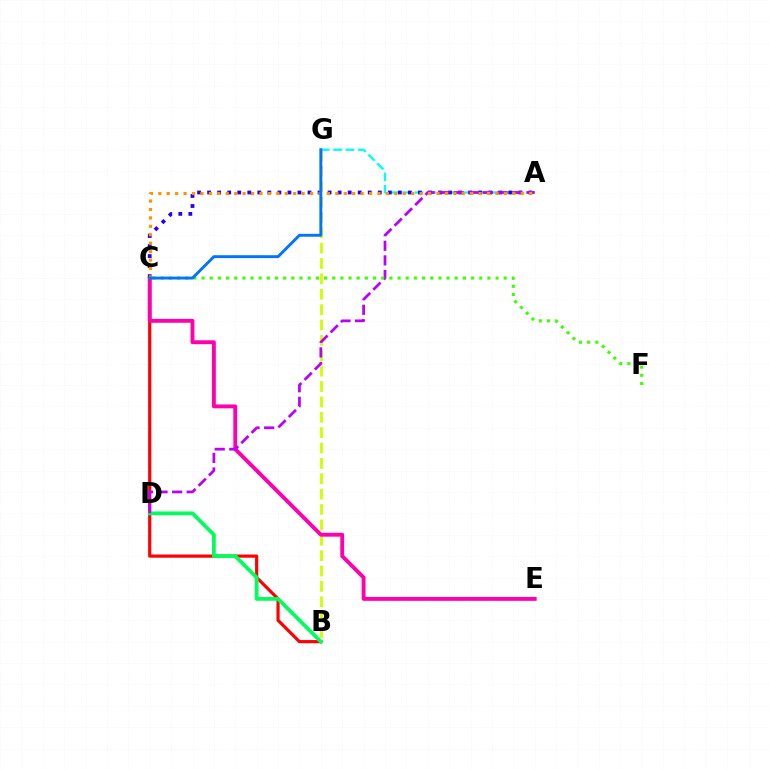{('B', 'C'): [{'color': '#ff0000', 'line_style': 'solid', 'thickness': 2.29}], ('B', 'D'): [{'color': '#00ff5c', 'line_style': 'solid', 'thickness': 2.7}], ('B', 'G'): [{'color': '#d1ff00', 'line_style': 'dashed', 'thickness': 2.09}], ('A', 'G'): [{'color': '#00fff6', 'line_style': 'dashed', 'thickness': 1.69}], ('C', 'E'): [{'color': '#ff00ac', 'line_style': 'solid', 'thickness': 2.79}], ('A', 'C'): [{'color': '#2500ff', 'line_style': 'dotted', 'thickness': 2.73}, {'color': '#ff9400', 'line_style': 'dotted', 'thickness': 2.29}], ('A', 'D'): [{'color': '#b900ff', 'line_style': 'dashed', 'thickness': 1.98}], ('C', 'F'): [{'color': '#3dff00', 'line_style': 'dotted', 'thickness': 2.22}], ('C', 'G'): [{'color': '#0074ff', 'line_style': 'solid', 'thickness': 2.09}]}